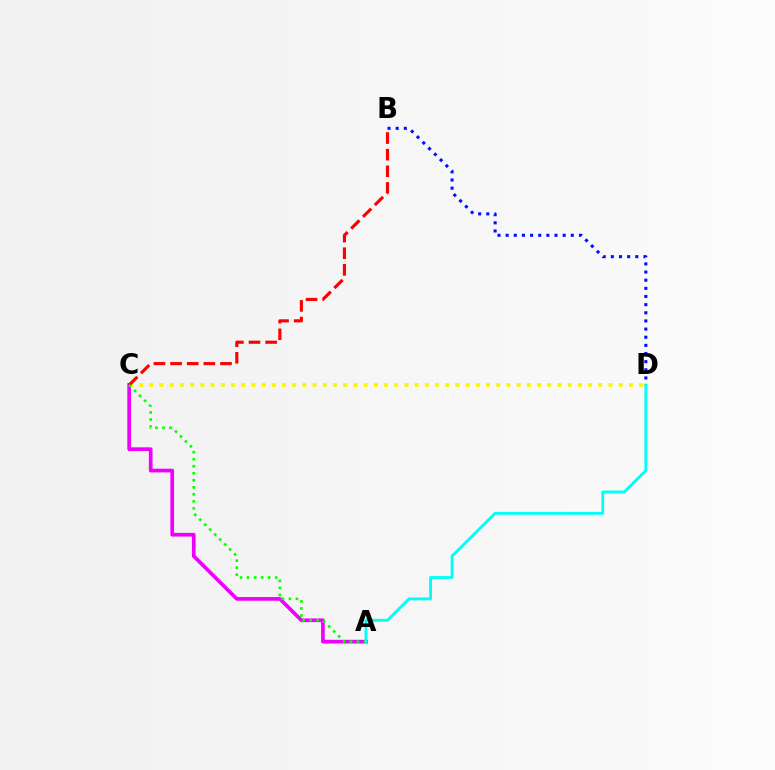{('A', 'C'): [{'color': '#ee00ff', 'line_style': 'solid', 'thickness': 2.66}, {'color': '#08ff00', 'line_style': 'dotted', 'thickness': 1.91}], ('C', 'D'): [{'color': '#fcf500', 'line_style': 'dotted', 'thickness': 2.77}], ('B', 'C'): [{'color': '#ff0000', 'line_style': 'dashed', 'thickness': 2.26}], ('B', 'D'): [{'color': '#0010ff', 'line_style': 'dotted', 'thickness': 2.21}], ('A', 'D'): [{'color': '#00fff6', 'line_style': 'solid', 'thickness': 2.06}]}